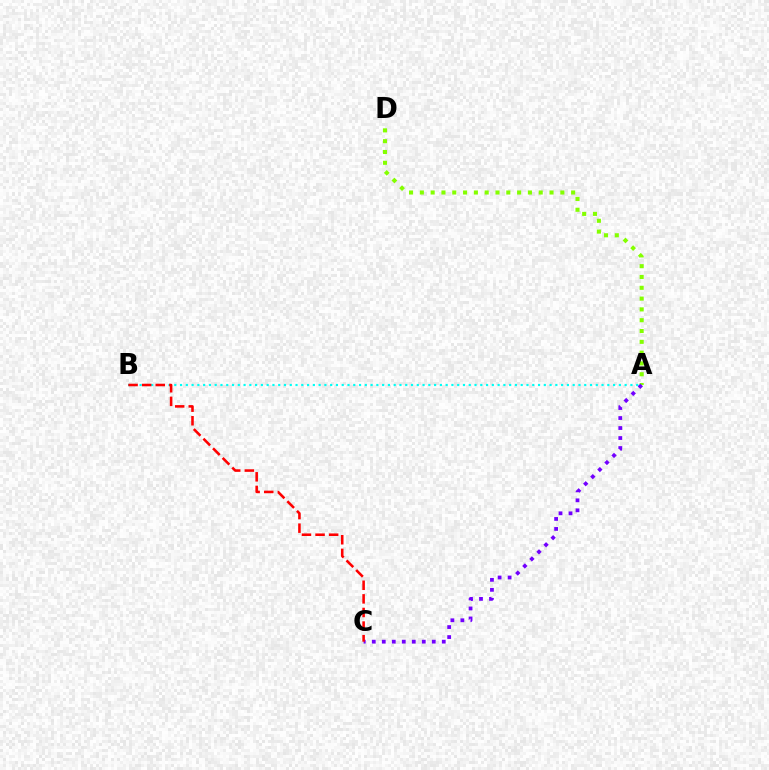{('A', 'D'): [{'color': '#84ff00', 'line_style': 'dotted', 'thickness': 2.94}], ('A', 'B'): [{'color': '#00fff6', 'line_style': 'dotted', 'thickness': 1.57}], ('A', 'C'): [{'color': '#7200ff', 'line_style': 'dotted', 'thickness': 2.72}], ('B', 'C'): [{'color': '#ff0000', 'line_style': 'dashed', 'thickness': 1.85}]}